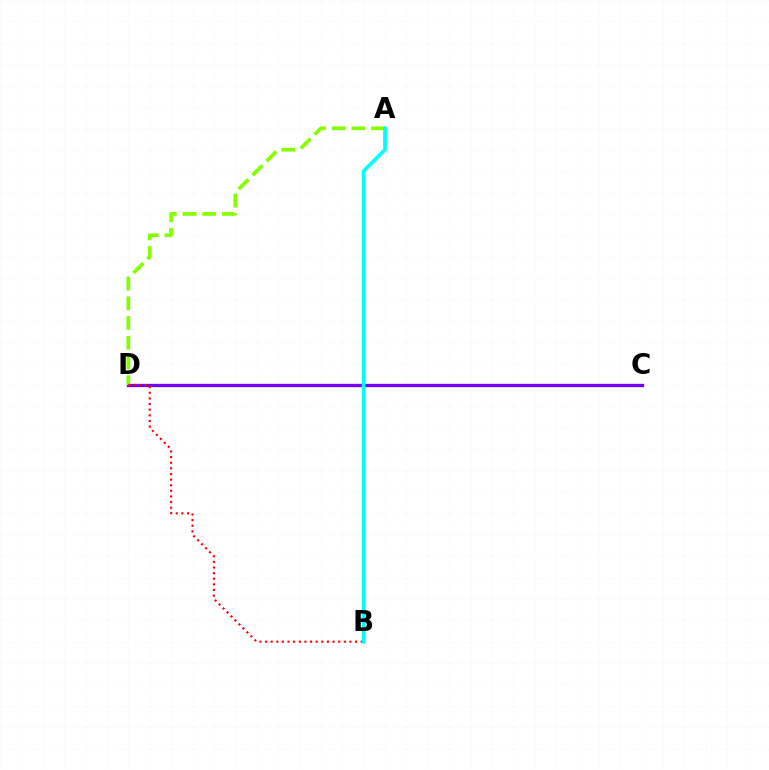{('C', 'D'): [{'color': '#7200ff', 'line_style': 'solid', 'thickness': 2.38}], ('A', 'D'): [{'color': '#84ff00', 'line_style': 'dashed', 'thickness': 2.68}], ('B', 'D'): [{'color': '#ff0000', 'line_style': 'dotted', 'thickness': 1.53}], ('A', 'B'): [{'color': '#00fff6', 'line_style': 'solid', 'thickness': 2.69}]}